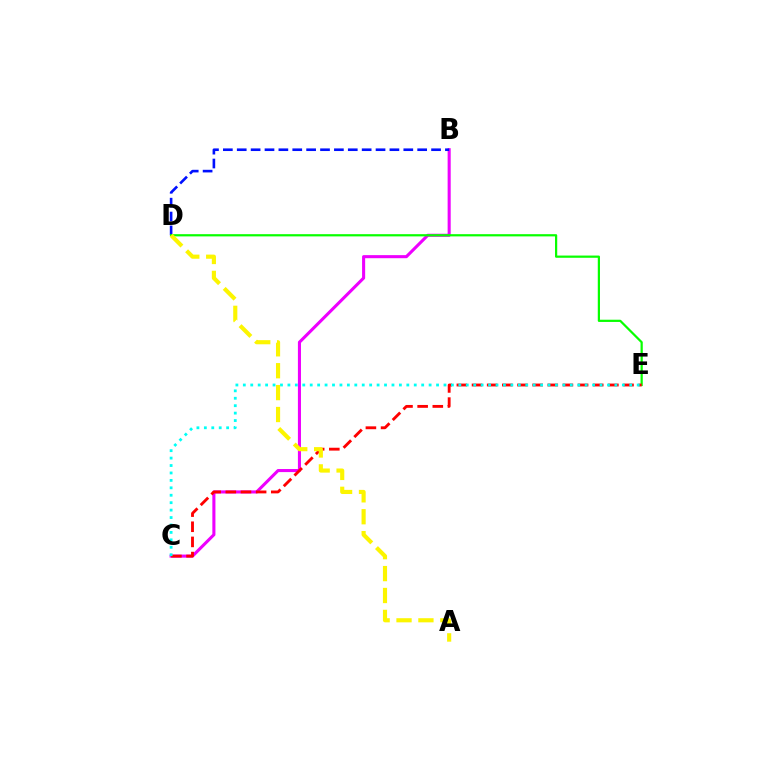{('B', 'C'): [{'color': '#ee00ff', 'line_style': 'solid', 'thickness': 2.21}], ('B', 'D'): [{'color': '#0010ff', 'line_style': 'dashed', 'thickness': 1.89}], ('D', 'E'): [{'color': '#08ff00', 'line_style': 'solid', 'thickness': 1.6}], ('C', 'E'): [{'color': '#ff0000', 'line_style': 'dashed', 'thickness': 2.06}, {'color': '#00fff6', 'line_style': 'dotted', 'thickness': 2.02}], ('A', 'D'): [{'color': '#fcf500', 'line_style': 'dashed', 'thickness': 2.98}]}